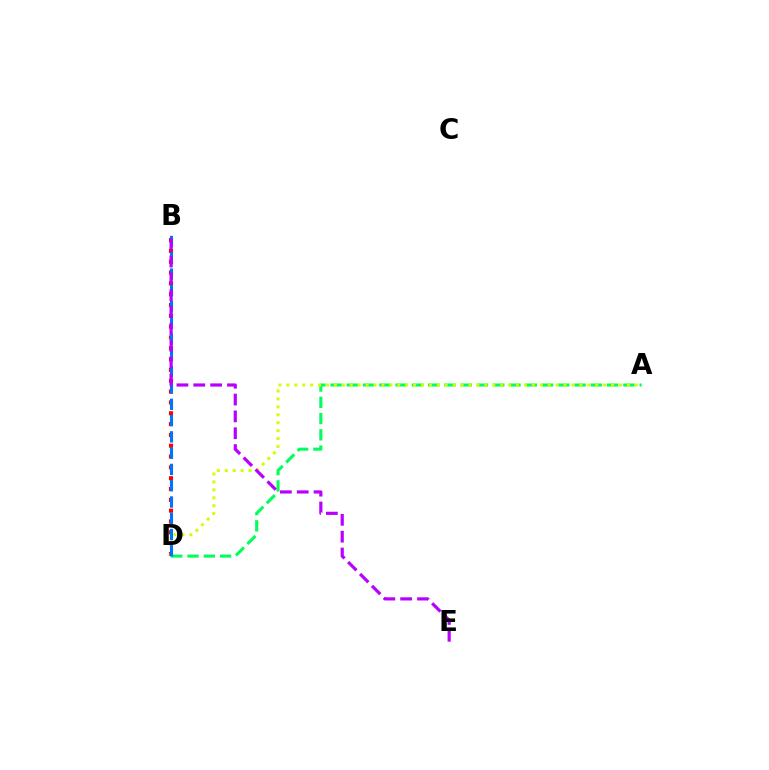{('B', 'D'): [{'color': '#ff0000', 'line_style': 'dotted', 'thickness': 2.94}, {'color': '#0074ff', 'line_style': 'dashed', 'thickness': 2.21}], ('A', 'D'): [{'color': '#00ff5c', 'line_style': 'dashed', 'thickness': 2.21}, {'color': '#d1ff00', 'line_style': 'dotted', 'thickness': 2.15}], ('B', 'E'): [{'color': '#b900ff', 'line_style': 'dashed', 'thickness': 2.29}]}